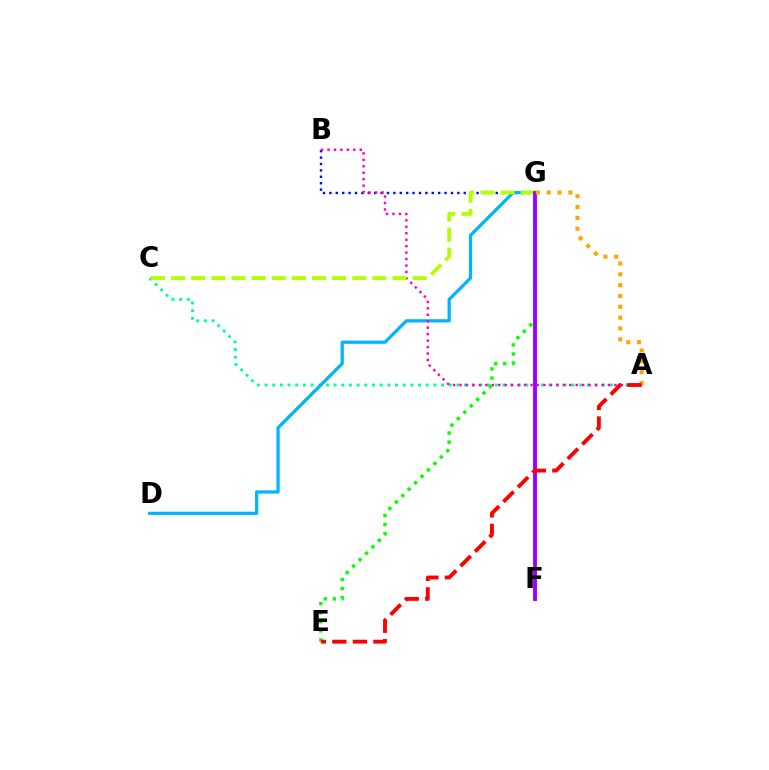{('B', 'G'): [{'color': '#0010ff', 'line_style': 'dotted', 'thickness': 1.74}], ('A', 'C'): [{'color': '#00ff9d', 'line_style': 'dotted', 'thickness': 2.09}], ('D', 'G'): [{'color': '#00b5ff', 'line_style': 'solid', 'thickness': 2.33}], ('A', 'B'): [{'color': '#ff00bd', 'line_style': 'dotted', 'thickness': 1.75}], ('E', 'G'): [{'color': '#08ff00', 'line_style': 'dotted', 'thickness': 2.47}], ('C', 'G'): [{'color': '#b3ff00', 'line_style': 'dashed', 'thickness': 2.73}], ('F', 'G'): [{'color': '#9b00ff', 'line_style': 'solid', 'thickness': 2.77}], ('A', 'G'): [{'color': '#ffa500', 'line_style': 'dotted', 'thickness': 2.94}], ('A', 'E'): [{'color': '#ff0000', 'line_style': 'dashed', 'thickness': 2.79}]}